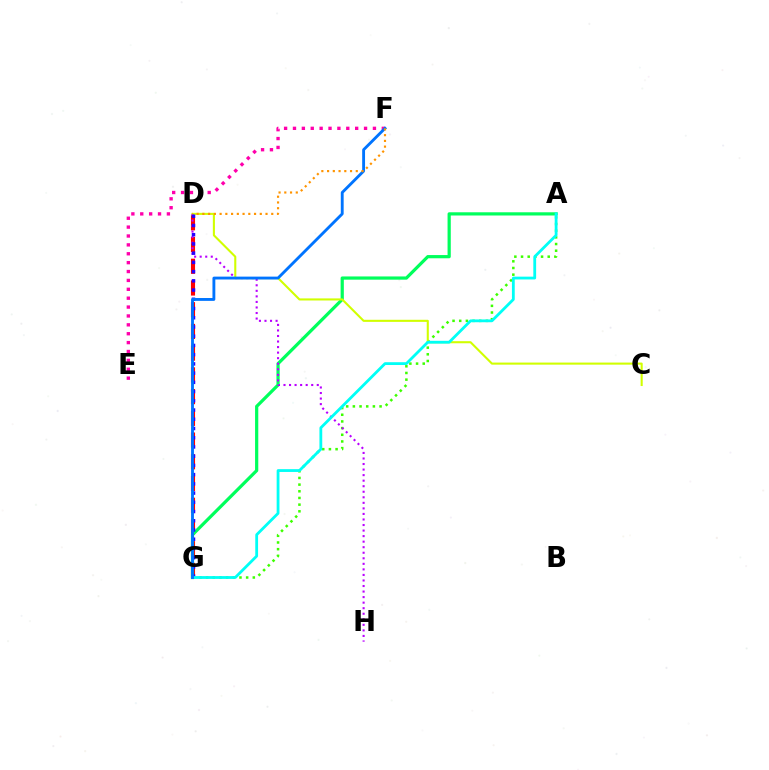{('A', 'G'): [{'color': '#3dff00', 'line_style': 'dotted', 'thickness': 1.81}, {'color': '#00ff5c', 'line_style': 'solid', 'thickness': 2.32}, {'color': '#00fff6', 'line_style': 'solid', 'thickness': 2.02}], ('D', 'G'): [{'color': '#ff0000', 'line_style': 'dashed', 'thickness': 2.95}, {'color': '#2500ff', 'line_style': 'dotted', 'thickness': 2.51}], ('E', 'F'): [{'color': '#ff00ac', 'line_style': 'dotted', 'thickness': 2.41}], ('C', 'D'): [{'color': '#d1ff00', 'line_style': 'solid', 'thickness': 1.5}], ('D', 'H'): [{'color': '#b900ff', 'line_style': 'dotted', 'thickness': 1.51}], ('F', 'G'): [{'color': '#0074ff', 'line_style': 'solid', 'thickness': 2.06}], ('D', 'F'): [{'color': '#ff9400', 'line_style': 'dotted', 'thickness': 1.56}]}